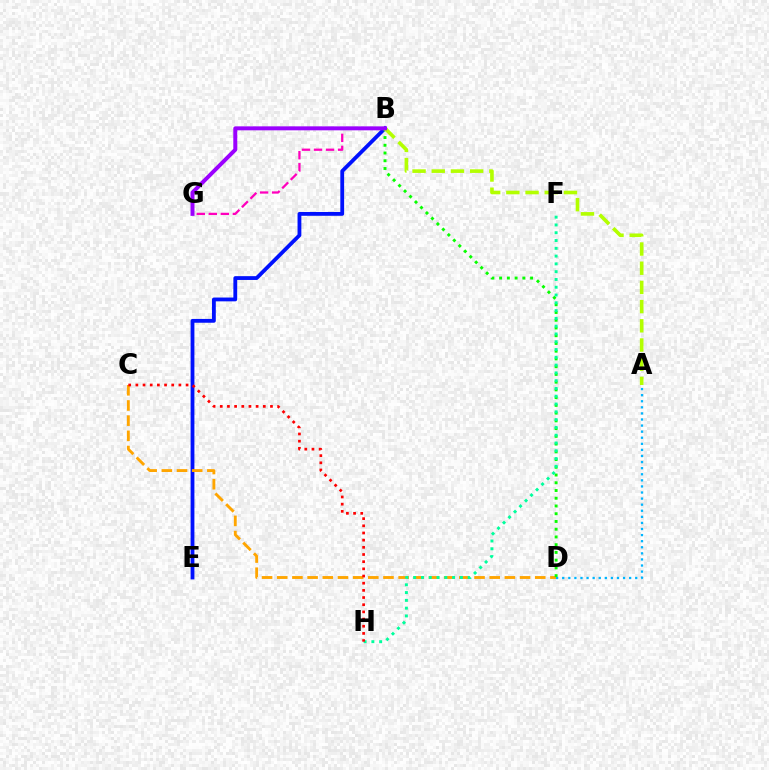{('B', 'E'): [{'color': '#0010ff', 'line_style': 'solid', 'thickness': 2.74}], ('C', 'D'): [{'color': '#ffa500', 'line_style': 'dashed', 'thickness': 2.06}], ('A', 'D'): [{'color': '#00b5ff', 'line_style': 'dotted', 'thickness': 1.65}], ('B', 'D'): [{'color': '#08ff00', 'line_style': 'dotted', 'thickness': 2.1}], ('B', 'G'): [{'color': '#ff00bd', 'line_style': 'dashed', 'thickness': 1.63}, {'color': '#9b00ff', 'line_style': 'solid', 'thickness': 2.86}], ('A', 'B'): [{'color': '#b3ff00', 'line_style': 'dashed', 'thickness': 2.61}], ('F', 'H'): [{'color': '#00ff9d', 'line_style': 'dotted', 'thickness': 2.12}], ('C', 'H'): [{'color': '#ff0000', 'line_style': 'dotted', 'thickness': 1.95}]}